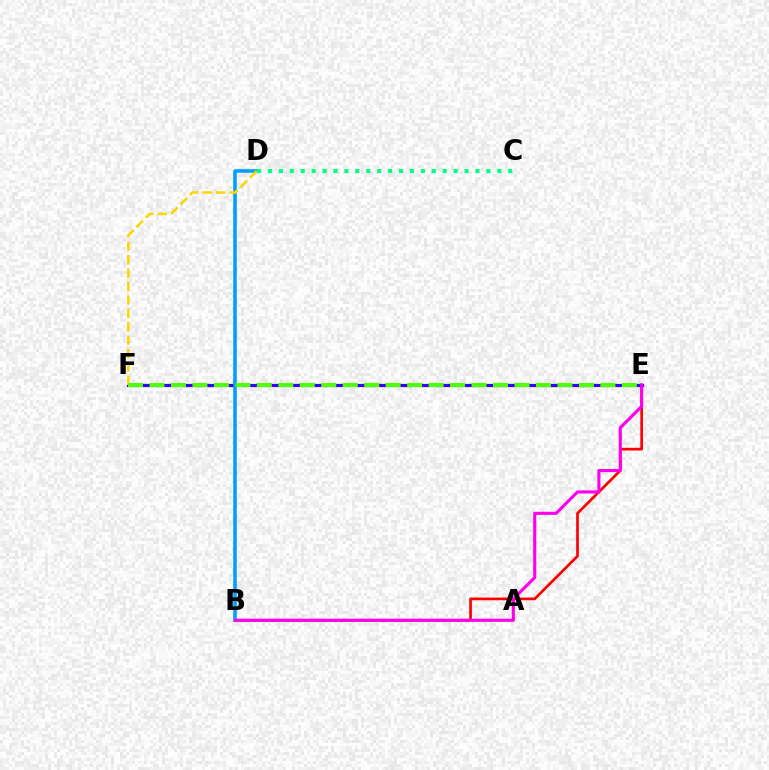{('B', 'E'): [{'color': '#ff0000', 'line_style': 'solid', 'thickness': 1.93}, {'color': '#ff00ed', 'line_style': 'solid', 'thickness': 2.24}], ('E', 'F'): [{'color': '#3700ff', 'line_style': 'solid', 'thickness': 2.31}, {'color': '#4fff00', 'line_style': 'dashed', 'thickness': 2.92}], ('B', 'D'): [{'color': '#009eff', 'line_style': 'solid', 'thickness': 2.55}], ('D', 'F'): [{'color': '#ffd500', 'line_style': 'dashed', 'thickness': 1.82}], ('C', 'D'): [{'color': '#00ff86', 'line_style': 'dotted', 'thickness': 2.97}]}